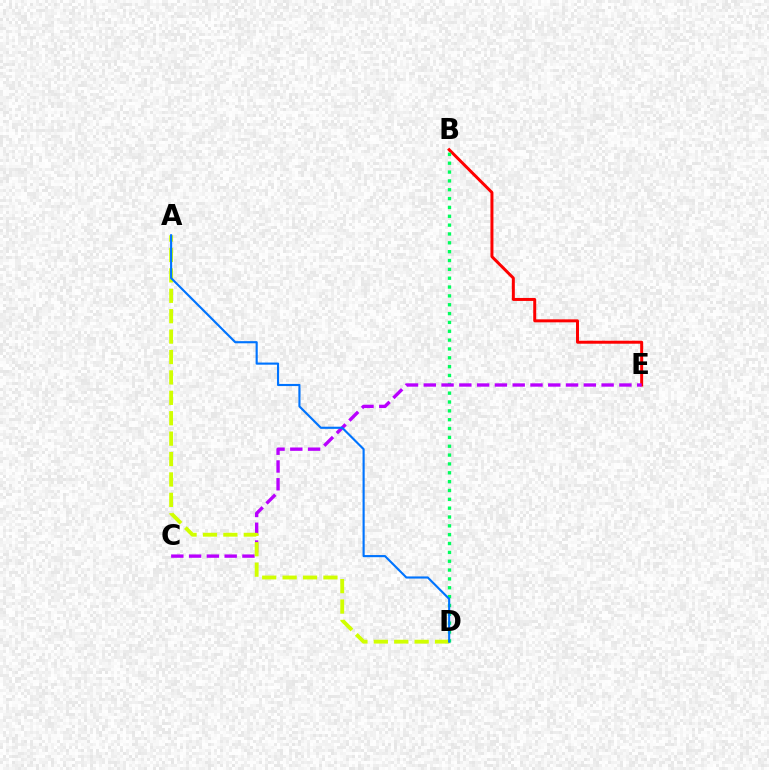{('B', 'E'): [{'color': '#ff0000', 'line_style': 'solid', 'thickness': 2.15}], ('B', 'D'): [{'color': '#00ff5c', 'line_style': 'dotted', 'thickness': 2.4}], ('C', 'E'): [{'color': '#b900ff', 'line_style': 'dashed', 'thickness': 2.42}], ('A', 'D'): [{'color': '#d1ff00', 'line_style': 'dashed', 'thickness': 2.77}, {'color': '#0074ff', 'line_style': 'solid', 'thickness': 1.54}]}